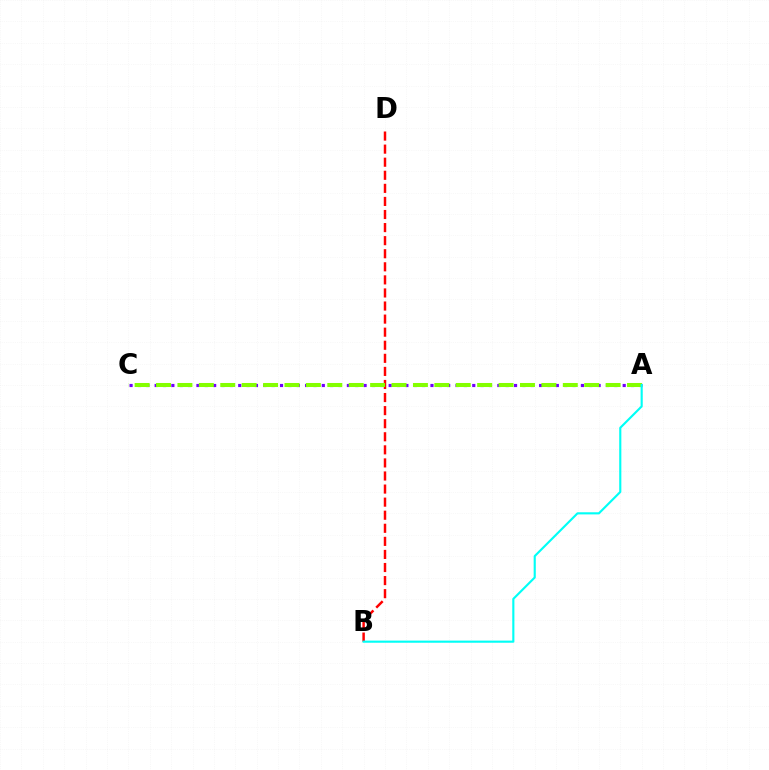{('B', 'D'): [{'color': '#ff0000', 'line_style': 'dashed', 'thickness': 1.78}], ('A', 'C'): [{'color': '#7200ff', 'line_style': 'dotted', 'thickness': 2.27}, {'color': '#84ff00', 'line_style': 'dashed', 'thickness': 2.91}], ('A', 'B'): [{'color': '#00fff6', 'line_style': 'solid', 'thickness': 1.54}]}